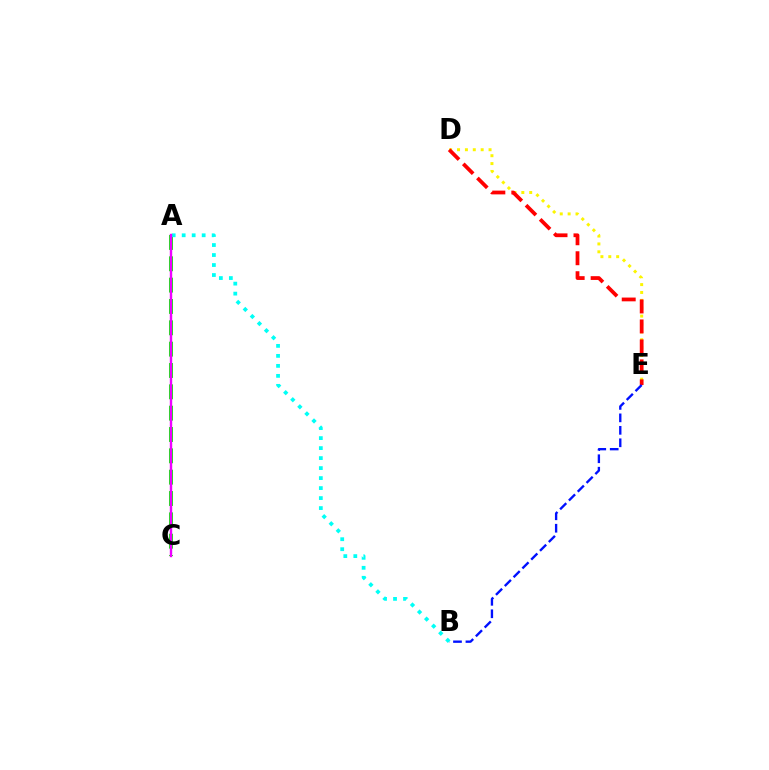{('D', 'E'): [{'color': '#fcf500', 'line_style': 'dotted', 'thickness': 2.14}, {'color': '#ff0000', 'line_style': 'dashed', 'thickness': 2.71}], ('A', 'C'): [{'color': '#08ff00', 'line_style': 'dashed', 'thickness': 2.9}, {'color': '#ee00ff', 'line_style': 'solid', 'thickness': 1.73}], ('B', 'E'): [{'color': '#0010ff', 'line_style': 'dashed', 'thickness': 1.69}], ('A', 'B'): [{'color': '#00fff6', 'line_style': 'dotted', 'thickness': 2.72}]}